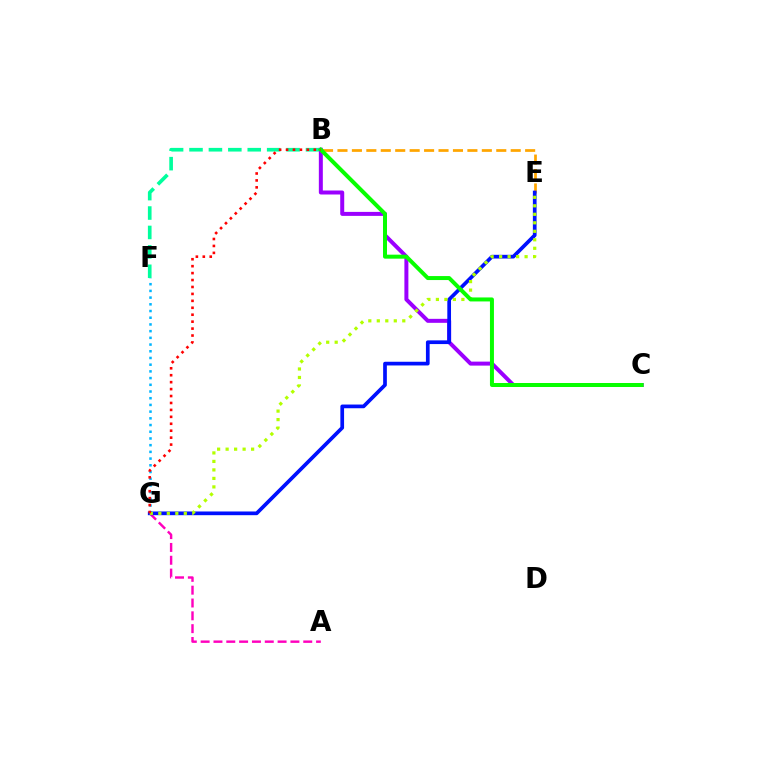{('B', 'F'): [{'color': '#00ff9d', 'line_style': 'dashed', 'thickness': 2.64}], ('B', 'C'): [{'color': '#9b00ff', 'line_style': 'solid', 'thickness': 2.87}, {'color': '#08ff00', 'line_style': 'solid', 'thickness': 2.87}], ('A', 'G'): [{'color': '#ff00bd', 'line_style': 'dashed', 'thickness': 1.74}], ('F', 'G'): [{'color': '#00b5ff', 'line_style': 'dotted', 'thickness': 1.82}], ('B', 'E'): [{'color': '#ffa500', 'line_style': 'dashed', 'thickness': 1.96}], ('E', 'G'): [{'color': '#0010ff', 'line_style': 'solid', 'thickness': 2.67}, {'color': '#b3ff00', 'line_style': 'dotted', 'thickness': 2.31}], ('B', 'G'): [{'color': '#ff0000', 'line_style': 'dotted', 'thickness': 1.88}]}